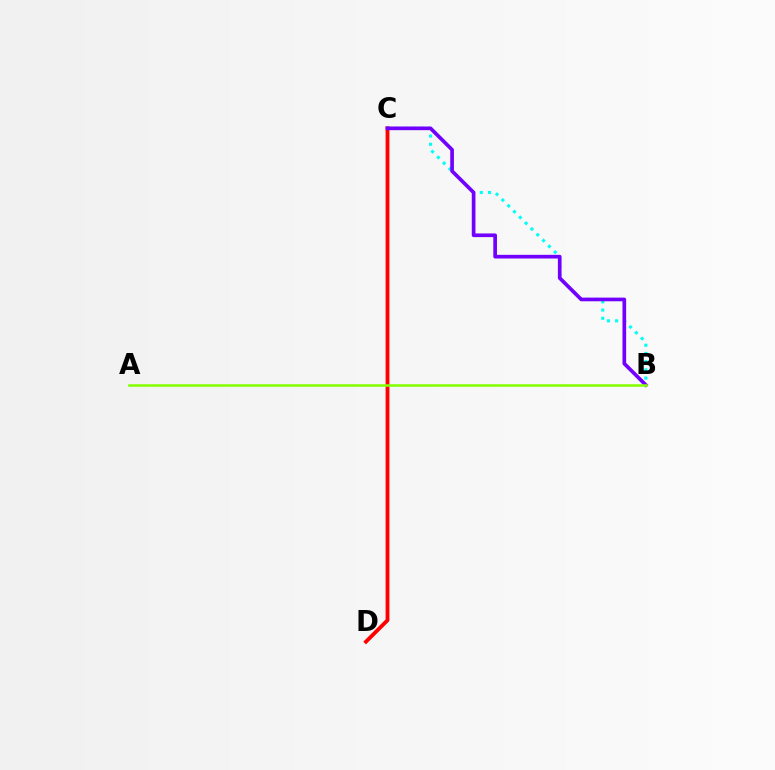{('B', 'C'): [{'color': '#00fff6', 'line_style': 'dotted', 'thickness': 2.23}, {'color': '#7200ff', 'line_style': 'solid', 'thickness': 2.65}], ('C', 'D'): [{'color': '#ff0000', 'line_style': 'solid', 'thickness': 2.75}], ('A', 'B'): [{'color': '#84ff00', 'line_style': 'solid', 'thickness': 1.83}]}